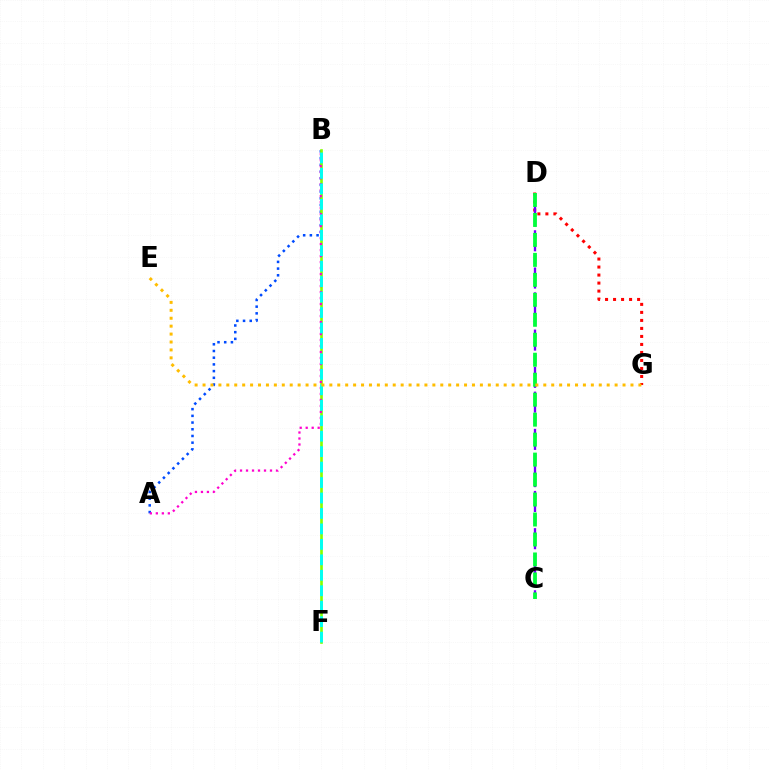{('A', 'B'): [{'color': '#004bff', 'line_style': 'dotted', 'thickness': 1.82}, {'color': '#ff00cf', 'line_style': 'dotted', 'thickness': 1.63}], ('D', 'G'): [{'color': '#ff0000', 'line_style': 'dotted', 'thickness': 2.18}], ('C', 'D'): [{'color': '#7200ff', 'line_style': 'dashed', 'thickness': 1.69}, {'color': '#00ff39', 'line_style': 'dashed', 'thickness': 2.71}], ('B', 'F'): [{'color': '#84ff00', 'line_style': 'solid', 'thickness': 1.91}, {'color': '#00fff6', 'line_style': 'dashed', 'thickness': 2.1}], ('E', 'G'): [{'color': '#ffbd00', 'line_style': 'dotted', 'thickness': 2.15}]}